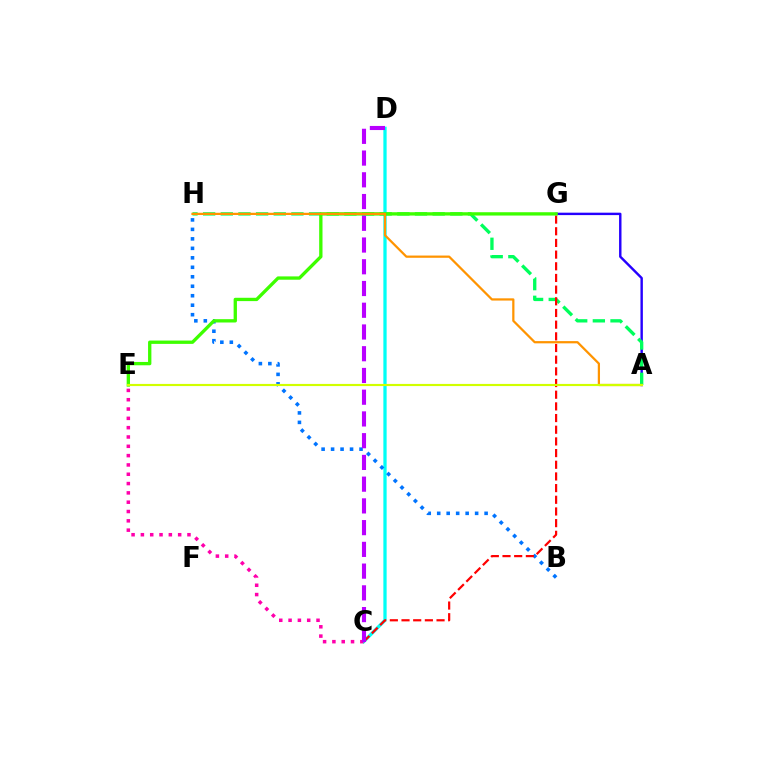{('A', 'G'): [{'color': '#2500ff', 'line_style': 'solid', 'thickness': 1.74}], ('C', 'D'): [{'color': '#00fff6', 'line_style': 'solid', 'thickness': 2.36}, {'color': '#b900ff', 'line_style': 'dashed', 'thickness': 2.95}], ('C', 'E'): [{'color': '#ff00ac', 'line_style': 'dotted', 'thickness': 2.53}], ('A', 'H'): [{'color': '#00ff5c', 'line_style': 'dashed', 'thickness': 2.4}, {'color': '#ff9400', 'line_style': 'solid', 'thickness': 1.61}], ('B', 'H'): [{'color': '#0074ff', 'line_style': 'dotted', 'thickness': 2.58}], ('C', 'G'): [{'color': '#ff0000', 'line_style': 'dashed', 'thickness': 1.59}], ('E', 'G'): [{'color': '#3dff00', 'line_style': 'solid', 'thickness': 2.39}], ('A', 'E'): [{'color': '#d1ff00', 'line_style': 'solid', 'thickness': 1.55}]}